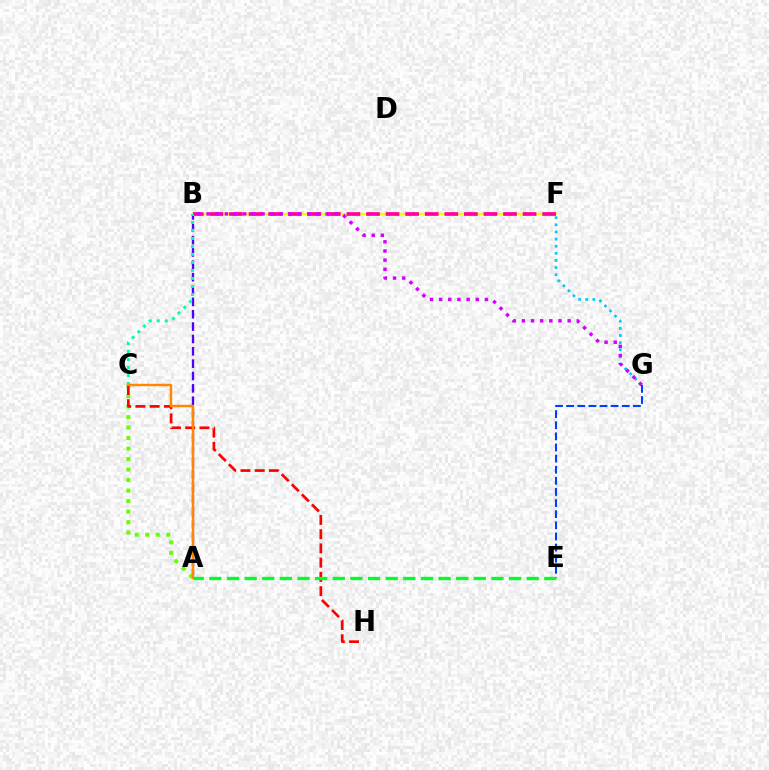{('F', 'G'): [{'color': '#00c7ff', 'line_style': 'dotted', 'thickness': 1.94}], ('E', 'G'): [{'color': '#003fff', 'line_style': 'dashed', 'thickness': 1.51}], ('A', 'B'): [{'color': '#4f00ff', 'line_style': 'dashed', 'thickness': 1.68}], ('B', 'F'): [{'color': '#eeff00', 'line_style': 'solid', 'thickness': 1.73}, {'color': '#ff00a0', 'line_style': 'dashed', 'thickness': 2.66}], ('A', 'C'): [{'color': '#66ff00', 'line_style': 'dotted', 'thickness': 2.85}, {'color': '#ff8800', 'line_style': 'solid', 'thickness': 1.77}], ('B', 'C'): [{'color': '#00ffaf', 'line_style': 'dotted', 'thickness': 2.18}], ('B', 'G'): [{'color': '#d600ff', 'line_style': 'dotted', 'thickness': 2.49}], ('C', 'H'): [{'color': '#ff0000', 'line_style': 'dashed', 'thickness': 1.93}], ('A', 'E'): [{'color': '#00ff27', 'line_style': 'dashed', 'thickness': 2.4}]}